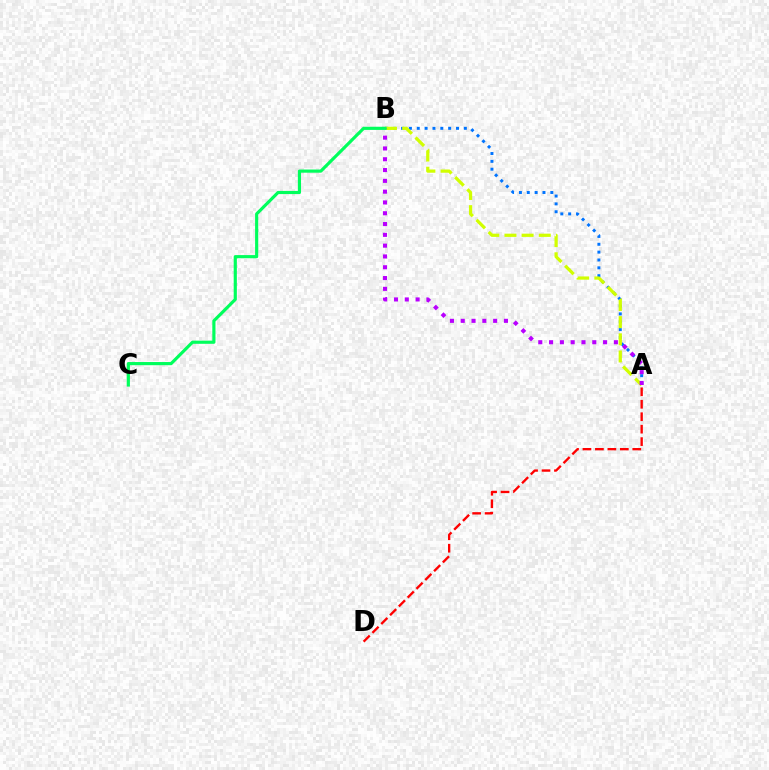{('A', 'D'): [{'color': '#ff0000', 'line_style': 'dashed', 'thickness': 1.69}], ('A', 'B'): [{'color': '#0074ff', 'line_style': 'dotted', 'thickness': 2.13}, {'color': '#d1ff00', 'line_style': 'dashed', 'thickness': 2.33}, {'color': '#b900ff', 'line_style': 'dotted', 'thickness': 2.93}], ('B', 'C'): [{'color': '#00ff5c', 'line_style': 'solid', 'thickness': 2.28}]}